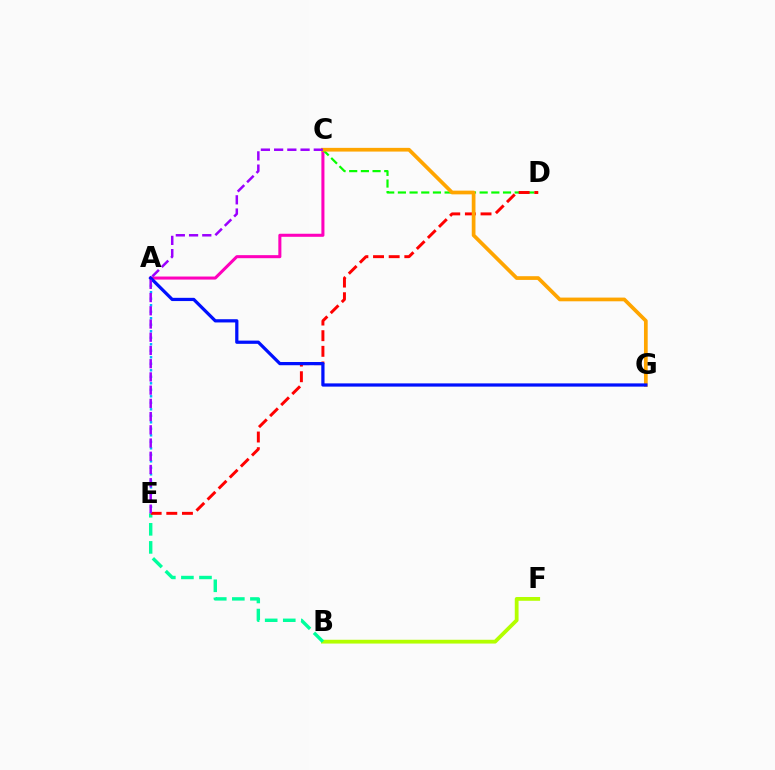{('A', 'C'): [{'color': '#ff00bd', 'line_style': 'solid', 'thickness': 2.19}], ('B', 'F'): [{'color': '#b3ff00', 'line_style': 'solid', 'thickness': 2.72}], ('A', 'E'): [{'color': '#00b5ff', 'line_style': 'dotted', 'thickness': 1.77}], ('C', 'D'): [{'color': '#08ff00', 'line_style': 'dashed', 'thickness': 1.59}], ('B', 'E'): [{'color': '#00ff9d', 'line_style': 'dashed', 'thickness': 2.46}], ('D', 'E'): [{'color': '#ff0000', 'line_style': 'dashed', 'thickness': 2.12}], ('C', 'G'): [{'color': '#ffa500', 'line_style': 'solid', 'thickness': 2.67}], ('A', 'G'): [{'color': '#0010ff', 'line_style': 'solid', 'thickness': 2.33}], ('C', 'E'): [{'color': '#9b00ff', 'line_style': 'dashed', 'thickness': 1.8}]}